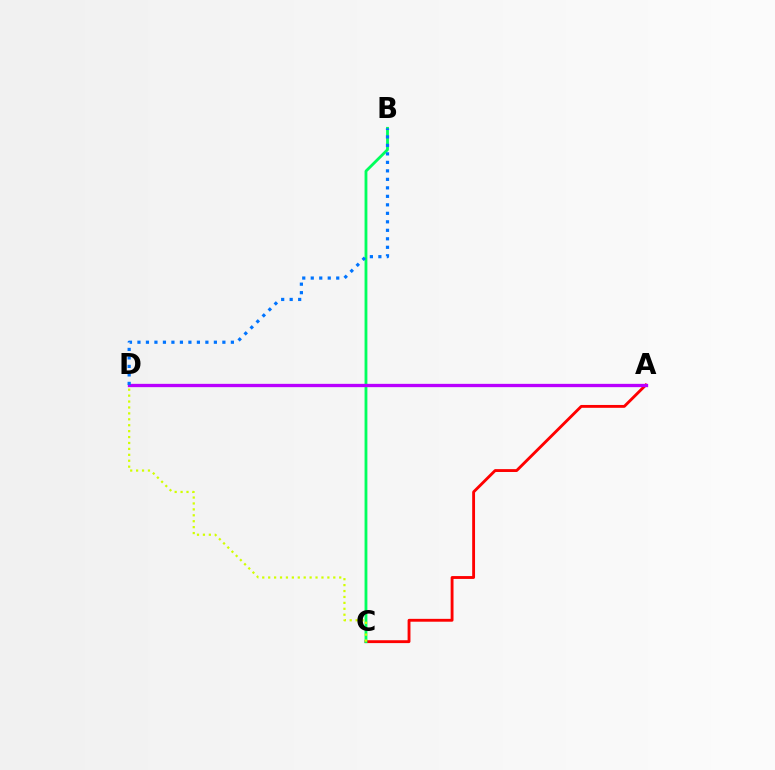{('A', 'C'): [{'color': '#ff0000', 'line_style': 'solid', 'thickness': 2.06}], ('B', 'C'): [{'color': '#00ff5c', 'line_style': 'solid', 'thickness': 2.03}], ('A', 'D'): [{'color': '#b900ff', 'line_style': 'solid', 'thickness': 2.38}], ('B', 'D'): [{'color': '#0074ff', 'line_style': 'dotted', 'thickness': 2.31}], ('C', 'D'): [{'color': '#d1ff00', 'line_style': 'dotted', 'thickness': 1.61}]}